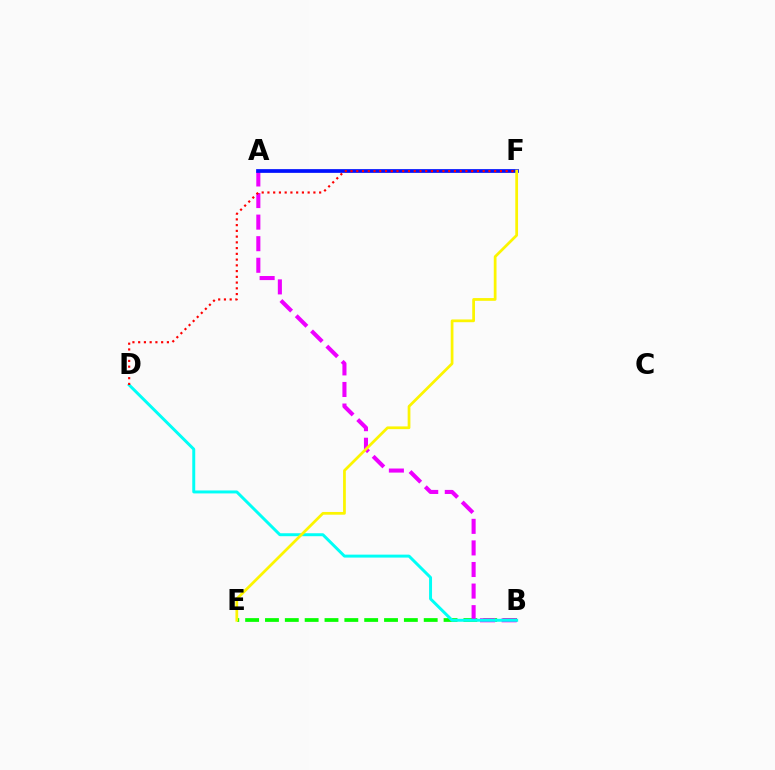{('B', 'E'): [{'color': '#08ff00', 'line_style': 'dashed', 'thickness': 2.7}], ('A', 'B'): [{'color': '#ee00ff', 'line_style': 'dashed', 'thickness': 2.93}], ('A', 'F'): [{'color': '#0010ff', 'line_style': 'solid', 'thickness': 2.68}], ('B', 'D'): [{'color': '#00fff6', 'line_style': 'solid', 'thickness': 2.13}], ('E', 'F'): [{'color': '#fcf500', 'line_style': 'solid', 'thickness': 1.98}], ('D', 'F'): [{'color': '#ff0000', 'line_style': 'dotted', 'thickness': 1.56}]}